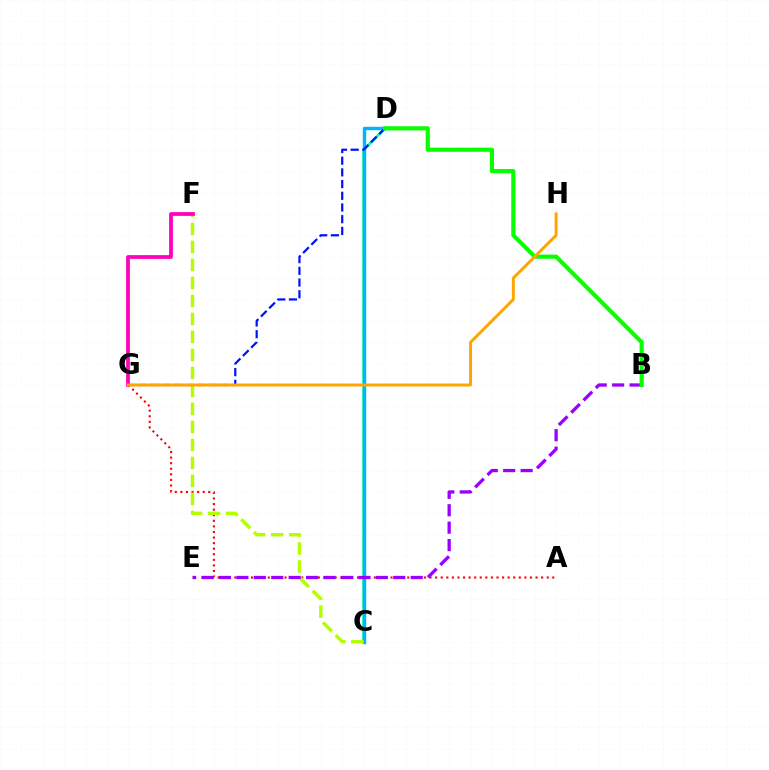{('A', 'G'): [{'color': '#ff0000', 'line_style': 'dotted', 'thickness': 1.52}], ('C', 'D'): [{'color': '#00ff9d', 'line_style': 'solid', 'thickness': 1.91}, {'color': '#00b5ff', 'line_style': 'solid', 'thickness': 2.47}], ('C', 'F'): [{'color': '#b3ff00', 'line_style': 'dashed', 'thickness': 2.45}], ('F', 'G'): [{'color': '#ff00bd', 'line_style': 'solid', 'thickness': 2.71}], ('D', 'G'): [{'color': '#0010ff', 'line_style': 'dashed', 'thickness': 1.59}], ('B', 'E'): [{'color': '#9b00ff', 'line_style': 'dashed', 'thickness': 2.37}], ('B', 'D'): [{'color': '#08ff00', 'line_style': 'solid', 'thickness': 2.99}], ('G', 'H'): [{'color': '#ffa500', 'line_style': 'solid', 'thickness': 2.13}]}